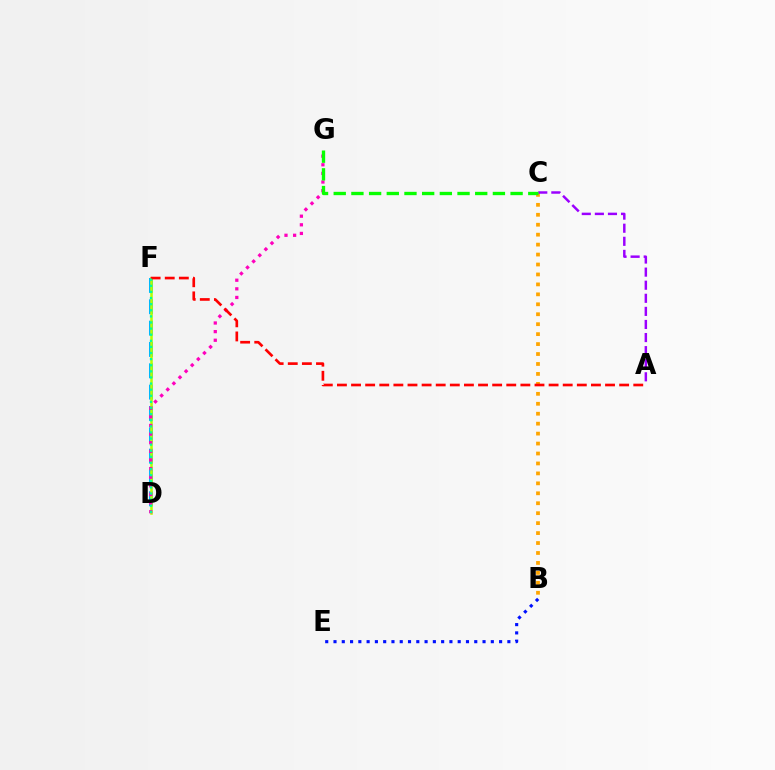{('D', 'F'): [{'color': '#00b5ff', 'line_style': 'dashed', 'thickness': 2.9}, {'color': '#b3ff00', 'line_style': 'solid', 'thickness': 1.84}, {'color': '#00ff9d', 'line_style': 'dotted', 'thickness': 1.66}], ('D', 'G'): [{'color': '#ff00bd', 'line_style': 'dotted', 'thickness': 2.34}], ('B', 'C'): [{'color': '#ffa500', 'line_style': 'dotted', 'thickness': 2.7}], ('A', 'F'): [{'color': '#ff0000', 'line_style': 'dashed', 'thickness': 1.92}], ('B', 'E'): [{'color': '#0010ff', 'line_style': 'dotted', 'thickness': 2.25}], ('A', 'C'): [{'color': '#9b00ff', 'line_style': 'dashed', 'thickness': 1.78}], ('C', 'G'): [{'color': '#08ff00', 'line_style': 'dashed', 'thickness': 2.4}]}